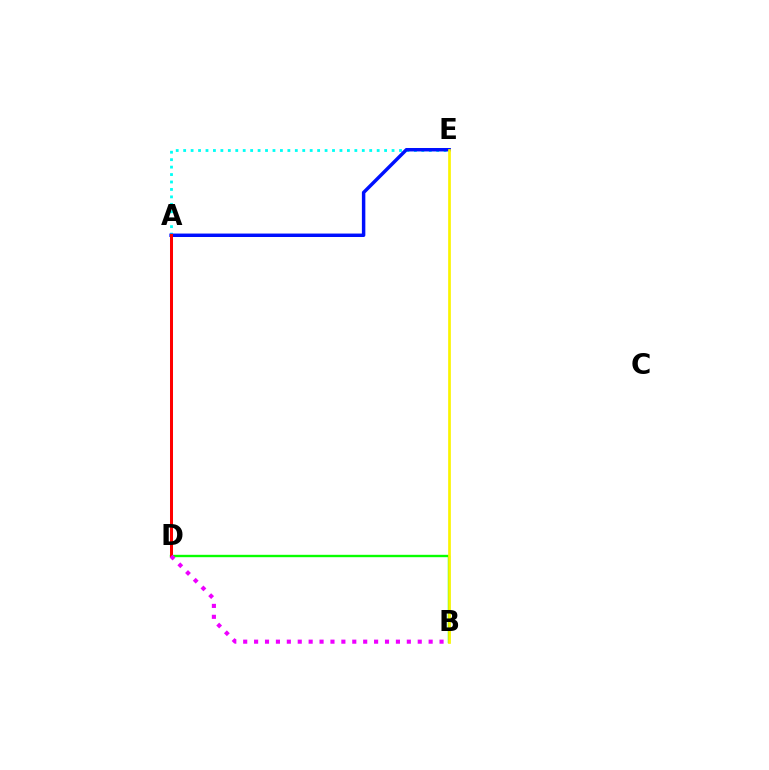{('B', 'D'): [{'color': '#08ff00', 'line_style': 'solid', 'thickness': 1.71}, {'color': '#ee00ff', 'line_style': 'dotted', 'thickness': 2.96}], ('A', 'E'): [{'color': '#00fff6', 'line_style': 'dotted', 'thickness': 2.02}, {'color': '#0010ff', 'line_style': 'solid', 'thickness': 2.49}], ('B', 'E'): [{'color': '#fcf500', 'line_style': 'solid', 'thickness': 1.94}], ('A', 'D'): [{'color': '#ff0000', 'line_style': 'solid', 'thickness': 2.17}]}